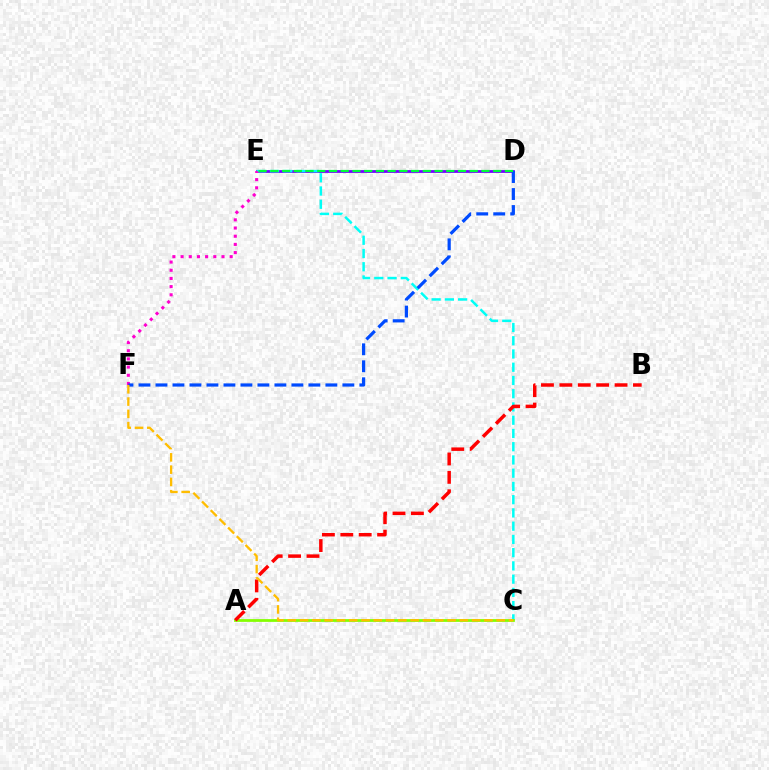{('D', 'E'): [{'color': '#7200ff', 'line_style': 'solid', 'thickness': 2.0}, {'color': '#00ff39', 'line_style': 'dashed', 'thickness': 1.59}], ('C', 'E'): [{'color': '#00fff6', 'line_style': 'dashed', 'thickness': 1.8}], ('A', 'C'): [{'color': '#84ff00', 'line_style': 'solid', 'thickness': 1.99}], ('E', 'F'): [{'color': '#ff00cf', 'line_style': 'dotted', 'thickness': 2.22}], ('A', 'B'): [{'color': '#ff0000', 'line_style': 'dashed', 'thickness': 2.5}], ('D', 'F'): [{'color': '#004bff', 'line_style': 'dashed', 'thickness': 2.31}], ('C', 'F'): [{'color': '#ffbd00', 'line_style': 'dashed', 'thickness': 1.67}]}